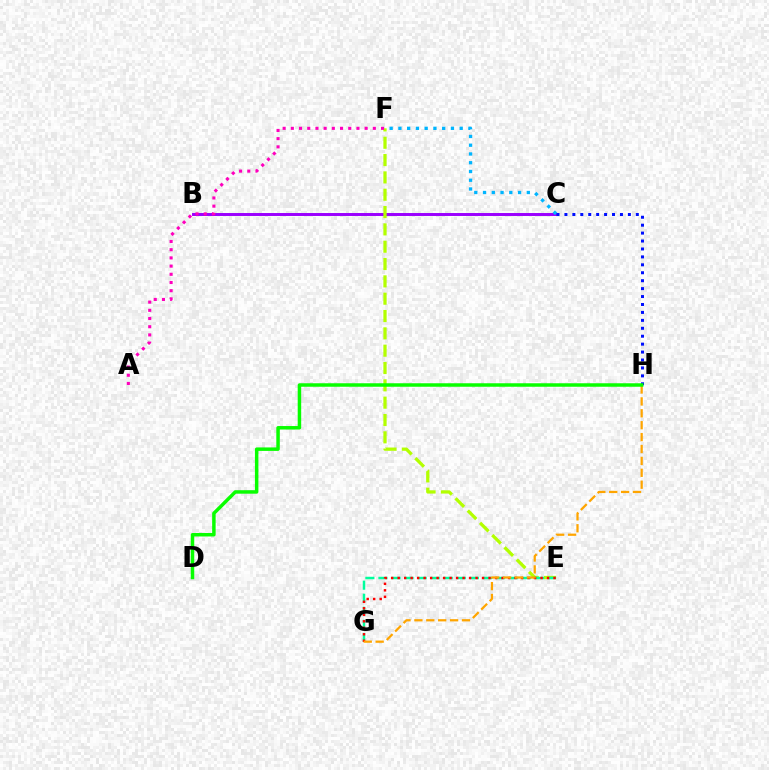{('B', 'C'): [{'color': '#9b00ff', 'line_style': 'solid', 'thickness': 2.13}], ('C', 'F'): [{'color': '#00b5ff', 'line_style': 'dotted', 'thickness': 2.38}], ('E', 'F'): [{'color': '#b3ff00', 'line_style': 'dashed', 'thickness': 2.35}], ('E', 'G'): [{'color': '#00ff9d', 'line_style': 'dashed', 'thickness': 1.77}, {'color': '#ff0000', 'line_style': 'dotted', 'thickness': 1.76}], ('A', 'F'): [{'color': '#ff00bd', 'line_style': 'dotted', 'thickness': 2.23}], ('C', 'H'): [{'color': '#0010ff', 'line_style': 'dotted', 'thickness': 2.15}], ('G', 'H'): [{'color': '#ffa500', 'line_style': 'dashed', 'thickness': 1.62}], ('D', 'H'): [{'color': '#08ff00', 'line_style': 'solid', 'thickness': 2.51}]}